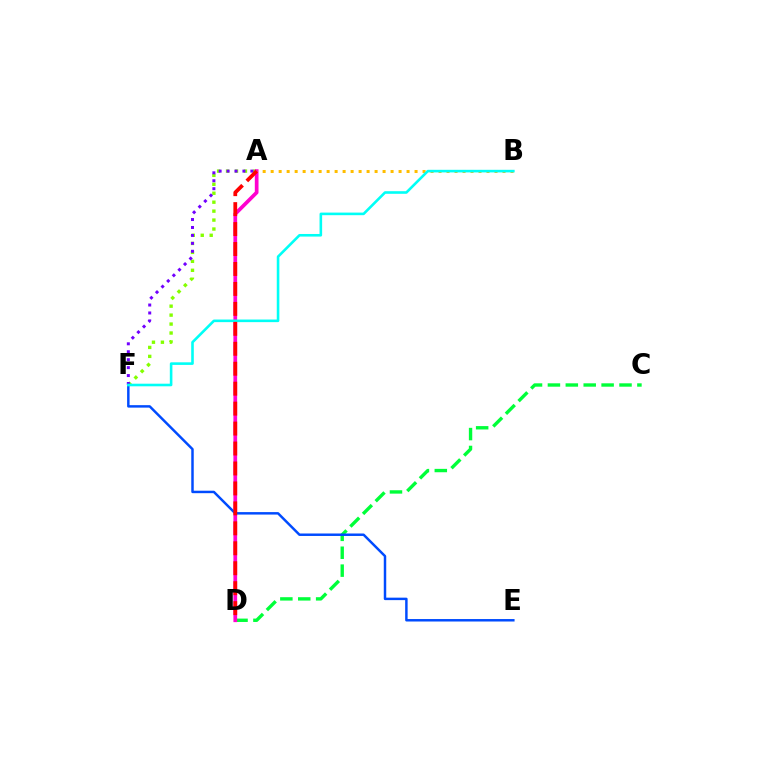{('A', 'F'): [{'color': '#84ff00', 'line_style': 'dotted', 'thickness': 2.43}, {'color': '#7200ff', 'line_style': 'dotted', 'thickness': 2.16}], ('C', 'D'): [{'color': '#00ff39', 'line_style': 'dashed', 'thickness': 2.43}], ('A', 'D'): [{'color': '#ff00cf', 'line_style': 'solid', 'thickness': 2.67}, {'color': '#ff0000', 'line_style': 'dashed', 'thickness': 2.71}], ('A', 'B'): [{'color': '#ffbd00', 'line_style': 'dotted', 'thickness': 2.17}], ('E', 'F'): [{'color': '#004bff', 'line_style': 'solid', 'thickness': 1.78}], ('B', 'F'): [{'color': '#00fff6', 'line_style': 'solid', 'thickness': 1.87}]}